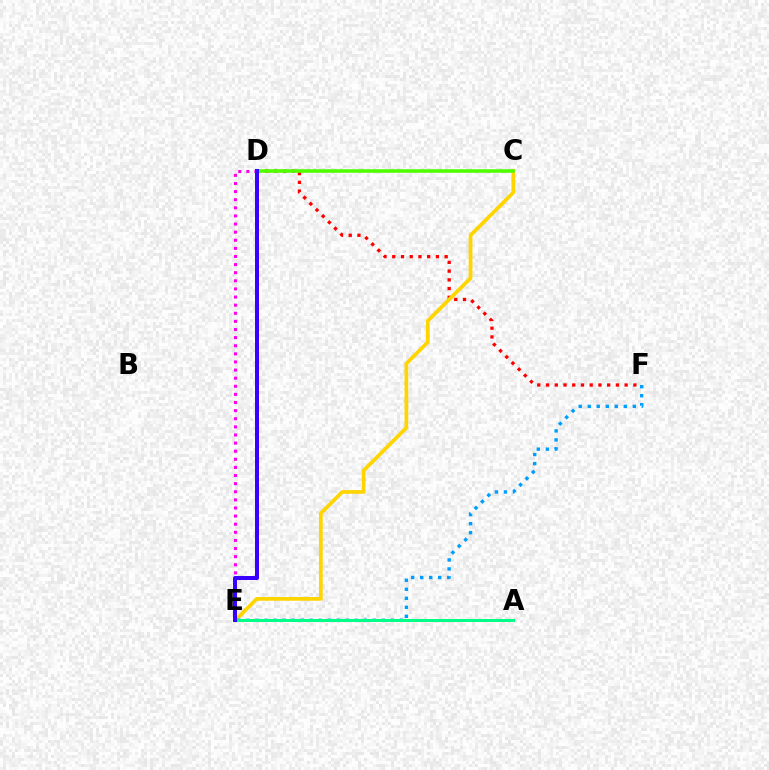{('D', 'F'): [{'color': '#ff0000', 'line_style': 'dotted', 'thickness': 2.37}], ('C', 'E'): [{'color': '#ffd500', 'line_style': 'solid', 'thickness': 2.68}], ('C', 'D'): [{'color': '#4fff00', 'line_style': 'solid', 'thickness': 2.57}], ('D', 'E'): [{'color': '#ff00ed', 'line_style': 'dotted', 'thickness': 2.2}, {'color': '#3700ff', 'line_style': 'solid', 'thickness': 2.89}], ('E', 'F'): [{'color': '#009eff', 'line_style': 'dotted', 'thickness': 2.45}], ('A', 'E'): [{'color': '#00ff86', 'line_style': 'solid', 'thickness': 2.16}]}